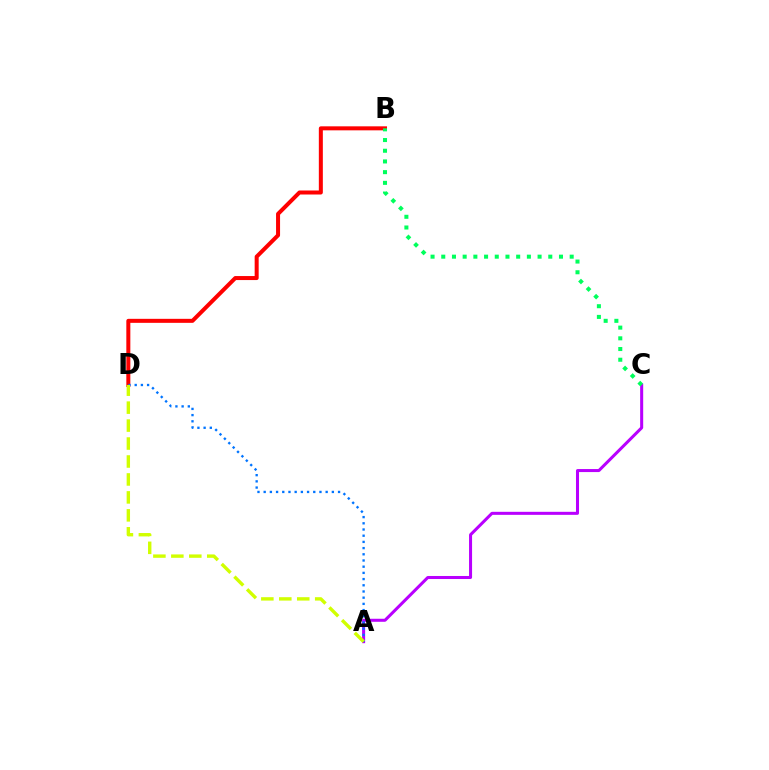{('B', 'D'): [{'color': '#ff0000', 'line_style': 'solid', 'thickness': 2.89}], ('A', 'C'): [{'color': '#b900ff', 'line_style': 'solid', 'thickness': 2.18}], ('A', 'D'): [{'color': '#0074ff', 'line_style': 'dotted', 'thickness': 1.68}, {'color': '#d1ff00', 'line_style': 'dashed', 'thickness': 2.44}], ('B', 'C'): [{'color': '#00ff5c', 'line_style': 'dotted', 'thickness': 2.91}]}